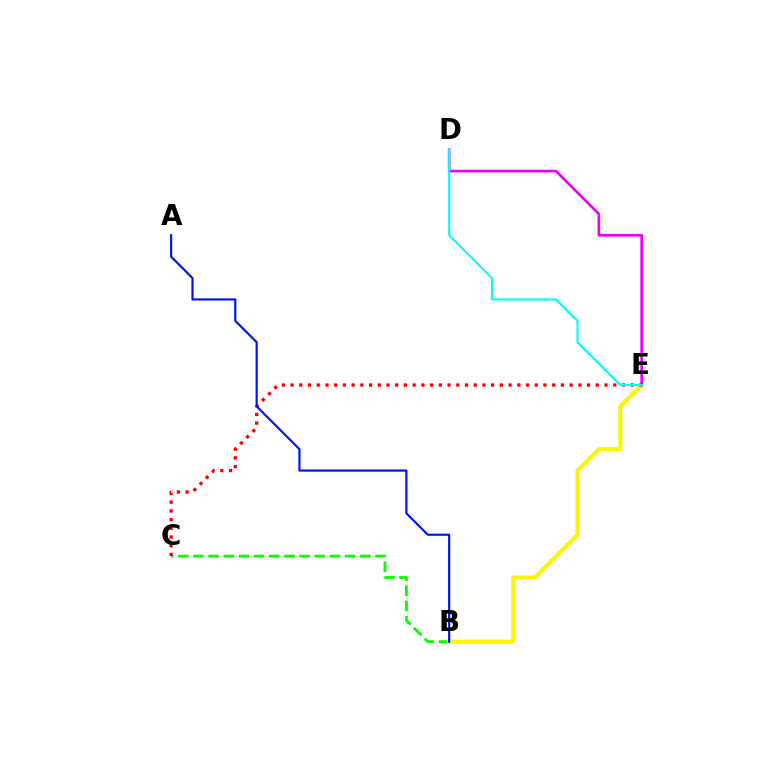{('B', 'C'): [{'color': '#08ff00', 'line_style': 'dashed', 'thickness': 2.06}], ('B', 'E'): [{'color': '#fcf500', 'line_style': 'solid', 'thickness': 2.97}], ('D', 'E'): [{'color': '#ee00ff', 'line_style': 'solid', 'thickness': 1.93}, {'color': '#00fff6', 'line_style': 'solid', 'thickness': 1.54}], ('C', 'E'): [{'color': '#ff0000', 'line_style': 'dotted', 'thickness': 2.37}], ('A', 'B'): [{'color': '#0010ff', 'line_style': 'solid', 'thickness': 1.57}]}